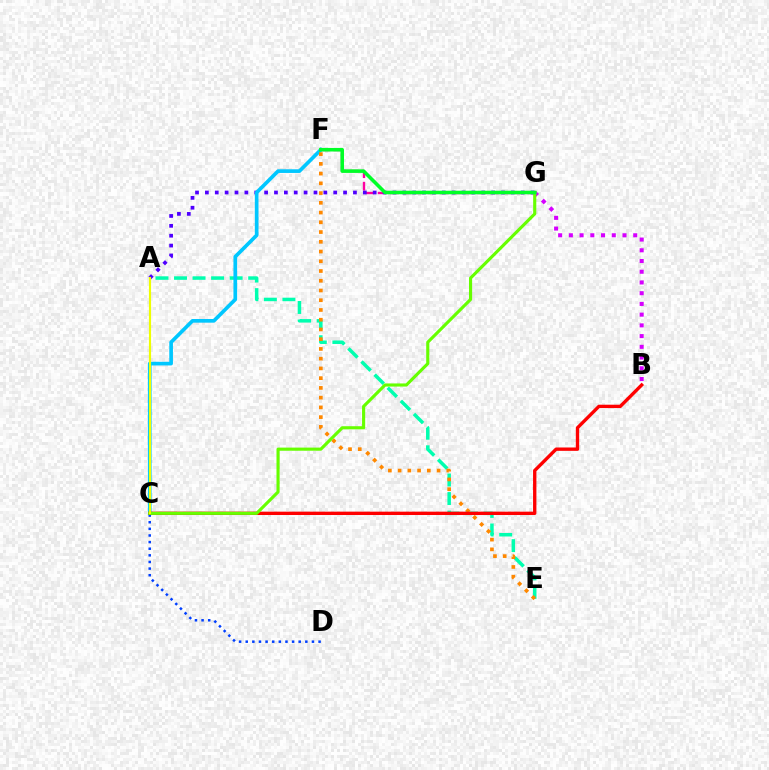{('A', 'E'): [{'color': '#00ffaf', 'line_style': 'dashed', 'thickness': 2.52}], ('F', 'G'): [{'color': '#ff00a0', 'line_style': 'dashed', 'thickness': 1.69}, {'color': '#00ff27', 'line_style': 'solid', 'thickness': 2.57}], ('A', 'G'): [{'color': '#4f00ff', 'line_style': 'dotted', 'thickness': 2.68}], ('C', 'F'): [{'color': '#00c7ff', 'line_style': 'solid', 'thickness': 2.65}], ('E', 'F'): [{'color': '#ff8800', 'line_style': 'dotted', 'thickness': 2.65}], ('C', 'D'): [{'color': '#003fff', 'line_style': 'dotted', 'thickness': 1.8}], ('B', 'C'): [{'color': '#ff0000', 'line_style': 'solid', 'thickness': 2.41}], ('B', 'G'): [{'color': '#d600ff', 'line_style': 'dotted', 'thickness': 2.91}], ('C', 'G'): [{'color': '#66ff00', 'line_style': 'solid', 'thickness': 2.25}], ('A', 'C'): [{'color': '#eeff00', 'line_style': 'solid', 'thickness': 1.55}]}